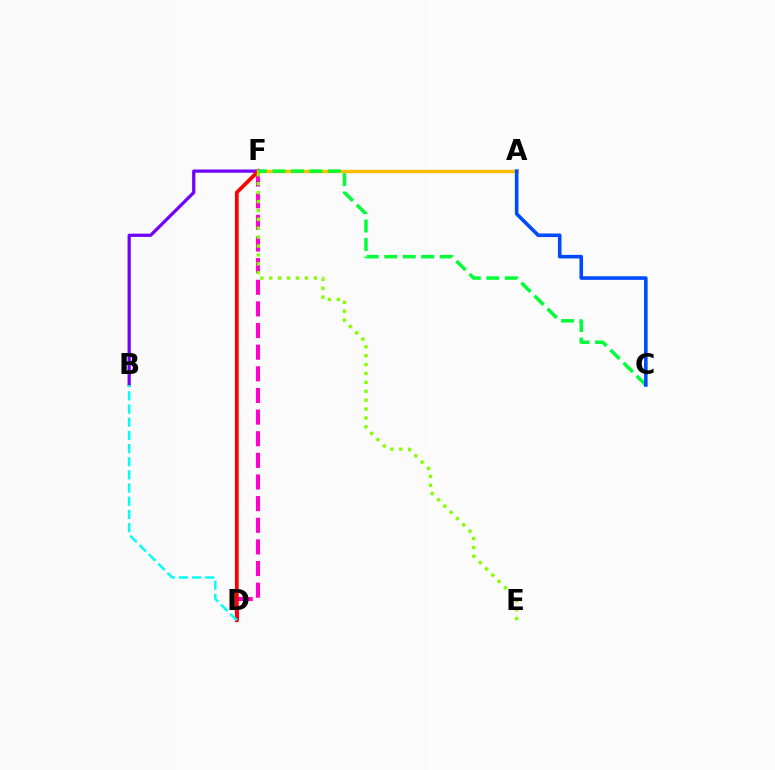{('B', 'F'): [{'color': '#7200ff', 'line_style': 'solid', 'thickness': 2.32}], ('D', 'F'): [{'color': '#ff00cf', 'line_style': 'dashed', 'thickness': 2.94}, {'color': '#ff0000', 'line_style': 'solid', 'thickness': 2.7}], ('B', 'D'): [{'color': '#00fff6', 'line_style': 'dashed', 'thickness': 1.79}], ('A', 'F'): [{'color': '#ffbd00', 'line_style': 'solid', 'thickness': 2.45}], ('C', 'F'): [{'color': '#00ff39', 'line_style': 'dashed', 'thickness': 2.51}], ('E', 'F'): [{'color': '#84ff00', 'line_style': 'dotted', 'thickness': 2.42}], ('A', 'C'): [{'color': '#004bff', 'line_style': 'solid', 'thickness': 2.58}]}